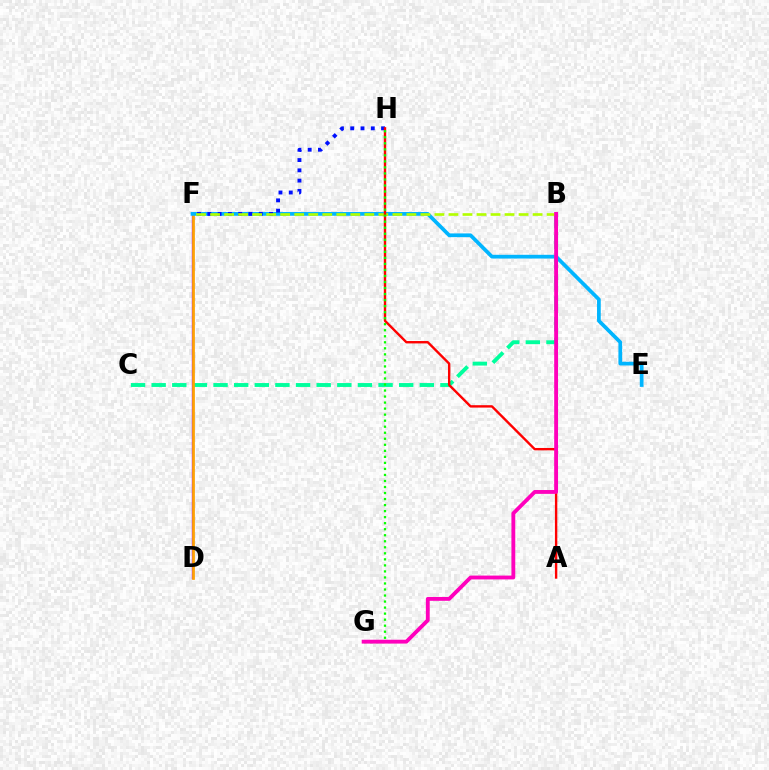{('B', 'C'): [{'color': '#00ff9d', 'line_style': 'dashed', 'thickness': 2.8}], ('D', 'F'): [{'color': '#9b00ff', 'line_style': 'solid', 'thickness': 1.72}, {'color': '#ffa500', 'line_style': 'solid', 'thickness': 1.94}], ('E', 'F'): [{'color': '#00b5ff', 'line_style': 'solid', 'thickness': 2.68}], ('F', 'H'): [{'color': '#0010ff', 'line_style': 'dotted', 'thickness': 2.79}], ('B', 'F'): [{'color': '#b3ff00', 'line_style': 'dashed', 'thickness': 1.9}], ('A', 'H'): [{'color': '#ff0000', 'line_style': 'solid', 'thickness': 1.72}], ('G', 'H'): [{'color': '#08ff00', 'line_style': 'dotted', 'thickness': 1.64}], ('B', 'G'): [{'color': '#ff00bd', 'line_style': 'solid', 'thickness': 2.77}]}